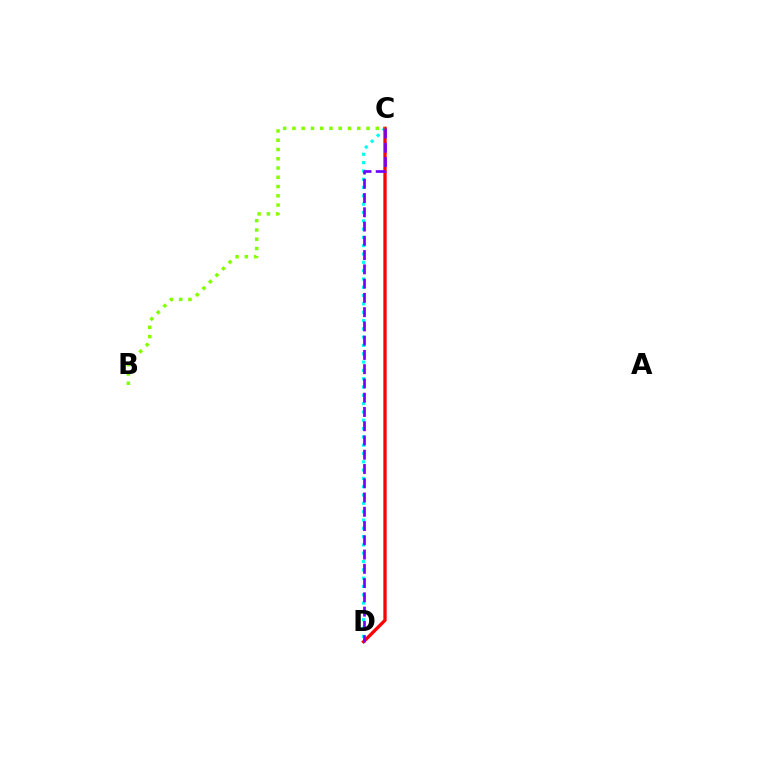{('C', 'D'): [{'color': '#00fff6', 'line_style': 'dotted', 'thickness': 2.26}, {'color': '#ff0000', 'line_style': 'solid', 'thickness': 2.38}, {'color': '#7200ff', 'line_style': 'dashed', 'thickness': 1.94}], ('B', 'C'): [{'color': '#84ff00', 'line_style': 'dotted', 'thickness': 2.52}]}